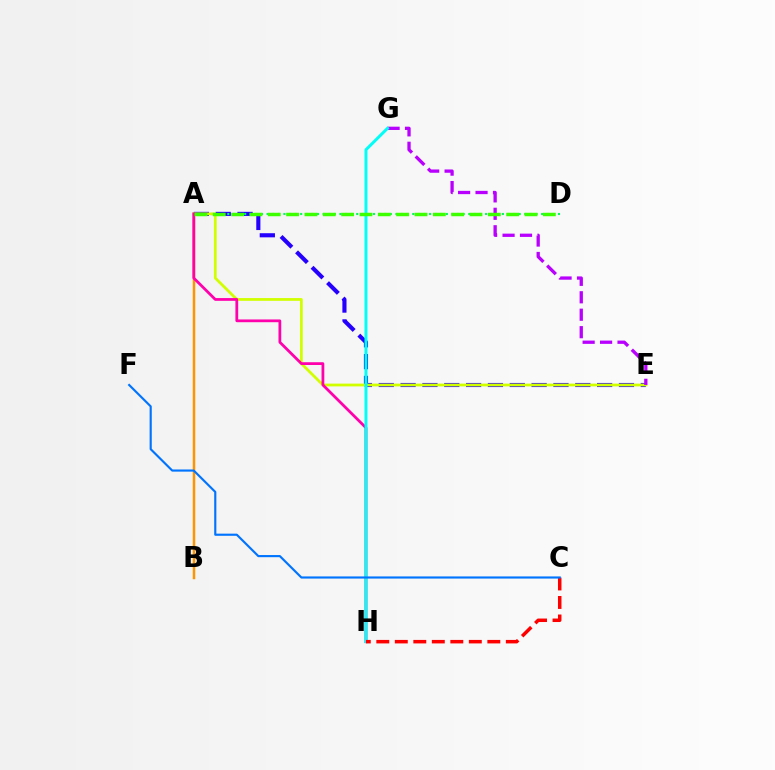{('A', 'E'): [{'color': '#2500ff', 'line_style': 'dashed', 'thickness': 2.97}, {'color': '#d1ff00', 'line_style': 'solid', 'thickness': 1.99}], ('A', 'D'): [{'color': '#00ff5c', 'line_style': 'dotted', 'thickness': 1.52}, {'color': '#3dff00', 'line_style': 'dashed', 'thickness': 2.49}], ('A', 'B'): [{'color': '#ff9400', 'line_style': 'solid', 'thickness': 1.78}], ('E', 'G'): [{'color': '#b900ff', 'line_style': 'dashed', 'thickness': 2.37}], ('A', 'H'): [{'color': '#ff00ac', 'line_style': 'solid', 'thickness': 1.99}], ('G', 'H'): [{'color': '#00fff6', 'line_style': 'solid', 'thickness': 2.14}], ('C', 'H'): [{'color': '#ff0000', 'line_style': 'dashed', 'thickness': 2.51}], ('C', 'F'): [{'color': '#0074ff', 'line_style': 'solid', 'thickness': 1.55}]}